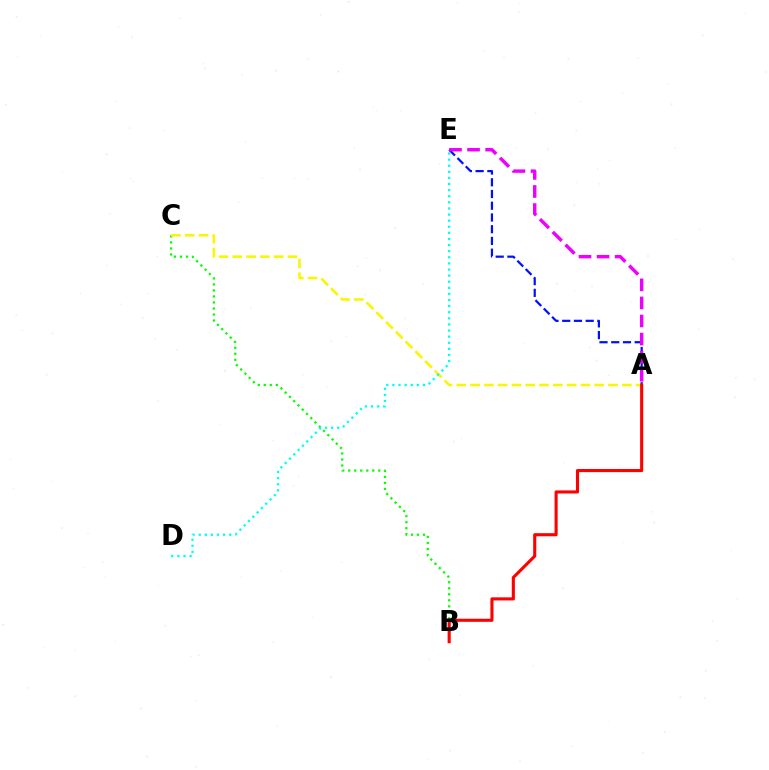{('A', 'E'): [{'color': '#0010ff', 'line_style': 'dashed', 'thickness': 1.59}, {'color': '#ee00ff', 'line_style': 'dashed', 'thickness': 2.46}], ('B', 'C'): [{'color': '#08ff00', 'line_style': 'dotted', 'thickness': 1.64}], ('A', 'C'): [{'color': '#fcf500', 'line_style': 'dashed', 'thickness': 1.87}], ('A', 'B'): [{'color': '#ff0000', 'line_style': 'solid', 'thickness': 2.23}], ('D', 'E'): [{'color': '#00fff6', 'line_style': 'dotted', 'thickness': 1.66}]}